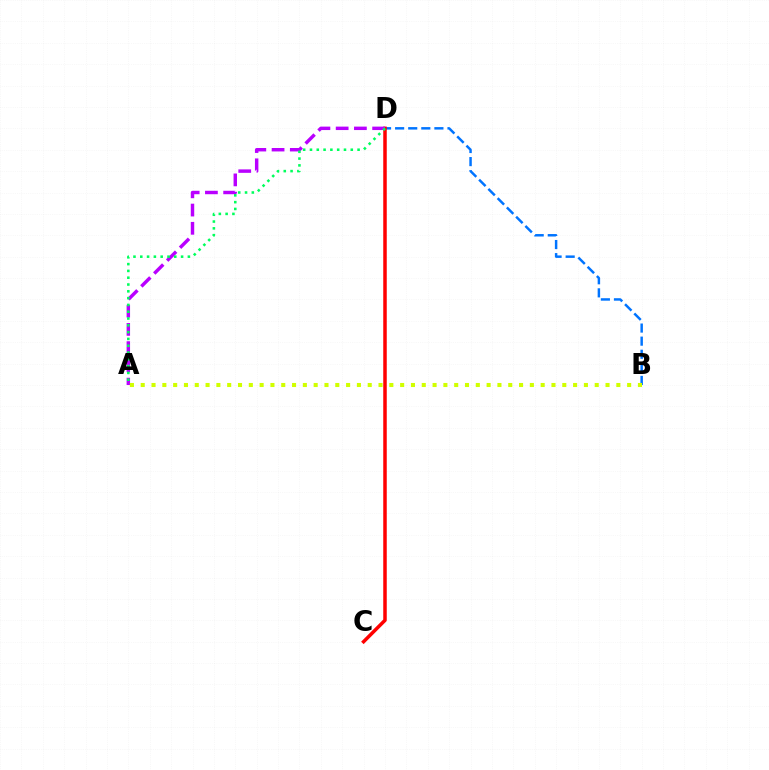{('B', 'D'): [{'color': '#0074ff', 'line_style': 'dashed', 'thickness': 1.78}], ('C', 'D'): [{'color': '#ff0000', 'line_style': 'solid', 'thickness': 2.53}], ('A', 'D'): [{'color': '#b900ff', 'line_style': 'dashed', 'thickness': 2.48}, {'color': '#00ff5c', 'line_style': 'dotted', 'thickness': 1.85}], ('A', 'B'): [{'color': '#d1ff00', 'line_style': 'dotted', 'thickness': 2.94}]}